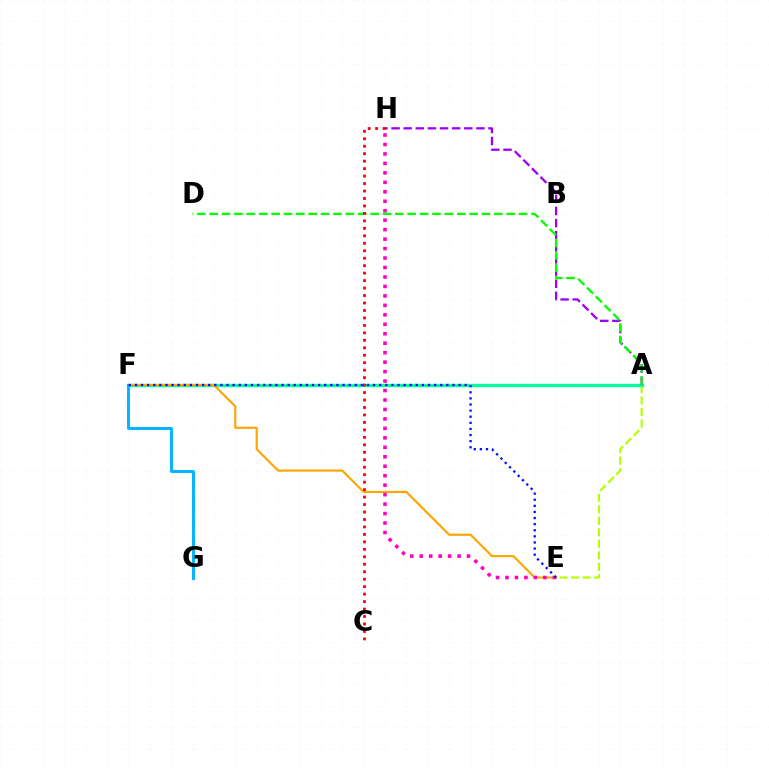{('A', 'E'): [{'color': '#b3ff00', 'line_style': 'dashed', 'thickness': 1.56}], ('A', 'F'): [{'color': '#00ff9d', 'line_style': 'solid', 'thickness': 2.41}], ('E', 'F'): [{'color': '#ffa500', 'line_style': 'solid', 'thickness': 1.55}, {'color': '#0010ff', 'line_style': 'dotted', 'thickness': 1.66}], ('A', 'H'): [{'color': '#9b00ff', 'line_style': 'dashed', 'thickness': 1.65}], ('A', 'D'): [{'color': '#08ff00', 'line_style': 'dashed', 'thickness': 1.68}], ('E', 'H'): [{'color': '#ff00bd', 'line_style': 'dotted', 'thickness': 2.57}], ('C', 'H'): [{'color': '#ff0000', 'line_style': 'dotted', 'thickness': 2.03}], ('F', 'G'): [{'color': '#00b5ff', 'line_style': 'solid', 'thickness': 2.11}]}